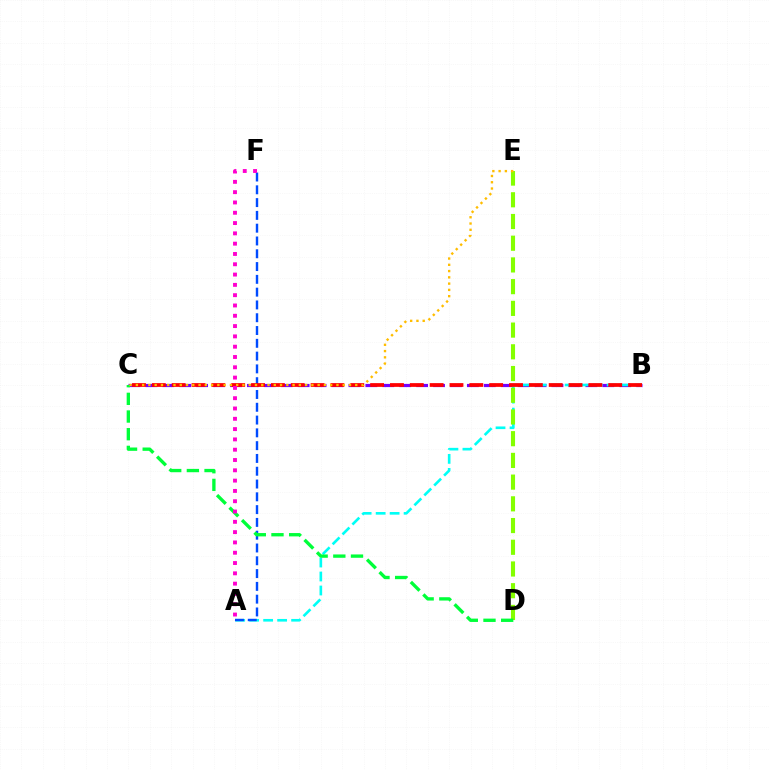{('B', 'C'): [{'color': '#7200ff', 'line_style': 'dashed', 'thickness': 2.3}, {'color': '#ff0000', 'line_style': 'dashed', 'thickness': 2.7}], ('A', 'B'): [{'color': '#00fff6', 'line_style': 'dashed', 'thickness': 1.9}], ('D', 'E'): [{'color': '#84ff00', 'line_style': 'dashed', 'thickness': 2.95}], ('A', 'F'): [{'color': '#004bff', 'line_style': 'dashed', 'thickness': 1.74}, {'color': '#ff00cf', 'line_style': 'dotted', 'thickness': 2.8}], ('C', 'D'): [{'color': '#00ff39', 'line_style': 'dashed', 'thickness': 2.4}], ('C', 'E'): [{'color': '#ffbd00', 'line_style': 'dotted', 'thickness': 1.7}]}